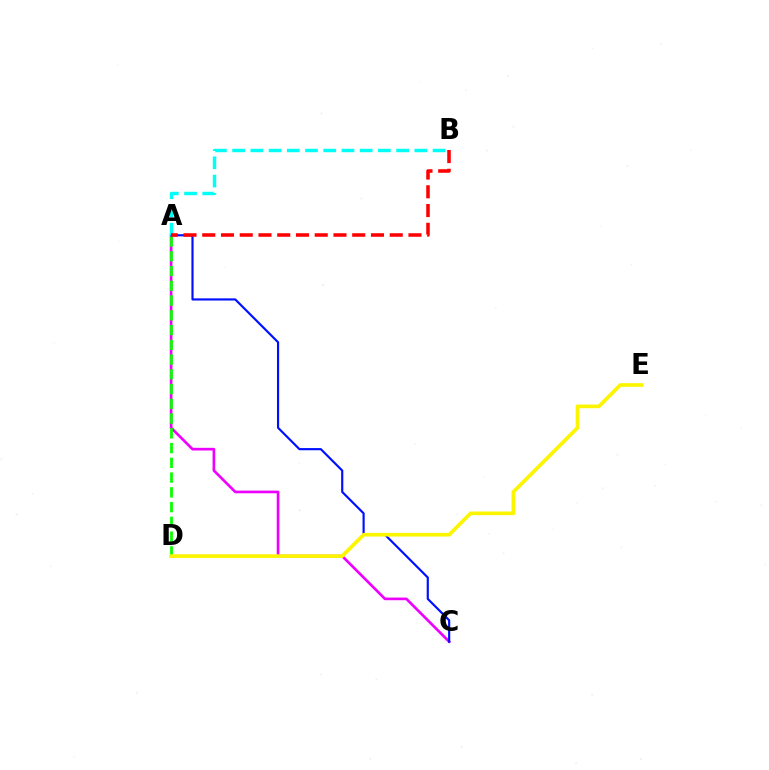{('A', 'C'): [{'color': '#ee00ff', 'line_style': 'solid', 'thickness': 1.92}, {'color': '#0010ff', 'line_style': 'solid', 'thickness': 1.56}], ('A', 'D'): [{'color': '#08ff00', 'line_style': 'dashed', 'thickness': 2.0}], ('D', 'E'): [{'color': '#fcf500', 'line_style': 'solid', 'thickness': 2.63}], ('A', 'B'): [{'color': '#00fff6', 'line_style': 'dashed', 'thickness': 2.48}, {'color': '#ff0000', 'line_style': 'dashed', 'thickness': 2.55}]}